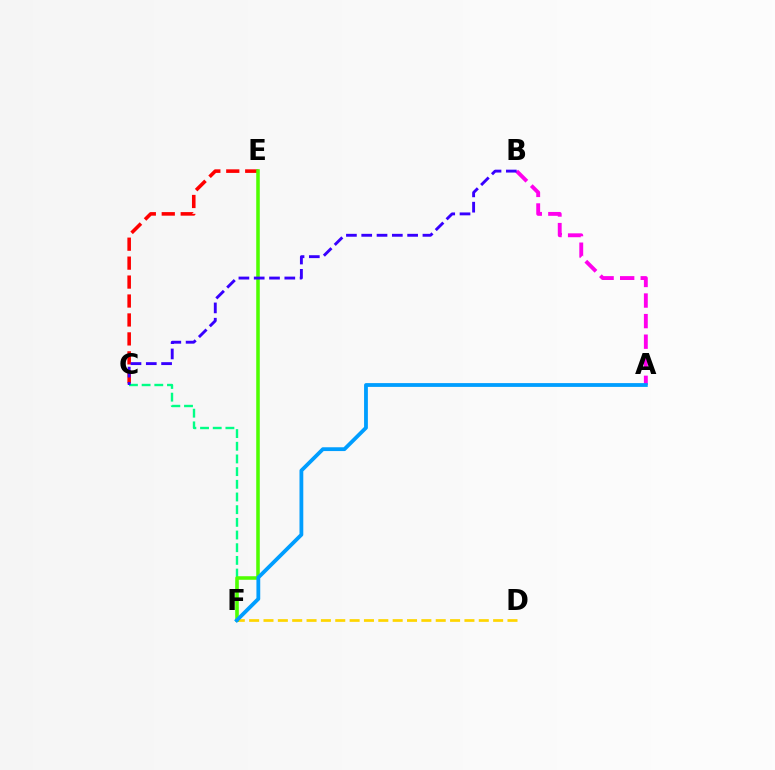{('C', 'E'): [{'color': '#ff0000', 'line_style': 'dashed', 'thickness': 2.57}], ('C', 'F'): [{'color': '#00ff86', 'line_style': 'dashed', 'thickness': 1.72}], ('A', 'B'): [{'color': '#ff00ed', 'line_style': 'dashed', 'thickness': 2.79}], ('D', 'F'): [{'color': '#ffd500', 'line_style': 'dashed', 'thickness': 1.95}], ('E', 'F'): [{'color': '#4fff00', 'line_style': 'solid', 'thickness': 2.55}], ('A', 'F'): [{'color': '#009eff', 'line_style': 'solid', 'thickness': 2.74}], ('B', 'C'): [{'color': '#3700ff', 'line_style': 'dashed', 'thickness': 2.08}]}